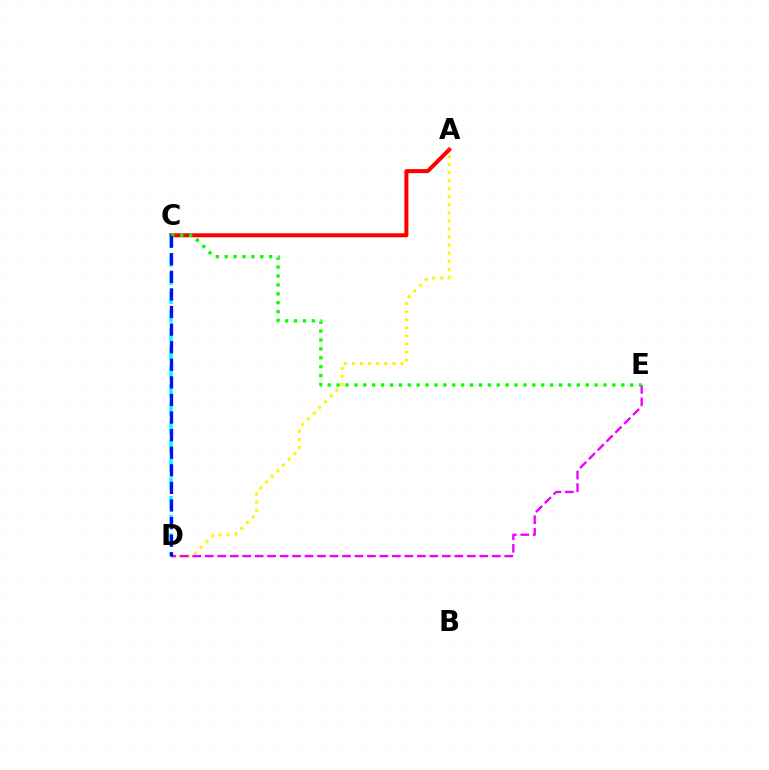{('A', 'C'): [{'color': '#ff0000', 'line_style': 'solid', 'thickness': 2.89}], ('C', 'D'): [{'color': '#00fff6', 'line_style': 'dashed', 'thickness': 2.53}, {'color': '#0010ff', 'line_style': 'dashed', 'thickness': 2.39}], ('A', 'D'): [{'color': '#fcf500', 'line_style': 'dotted', 'thickness': 2.19}], ('D', 'E'): [{'color': '#ee00ff', 'line_style': 'dashed', 'thickness': 1.7}], ('C', 'E'): [{'color': '#08ff00', 'line_style': 'dotted', 'thickness': 2.42}]}